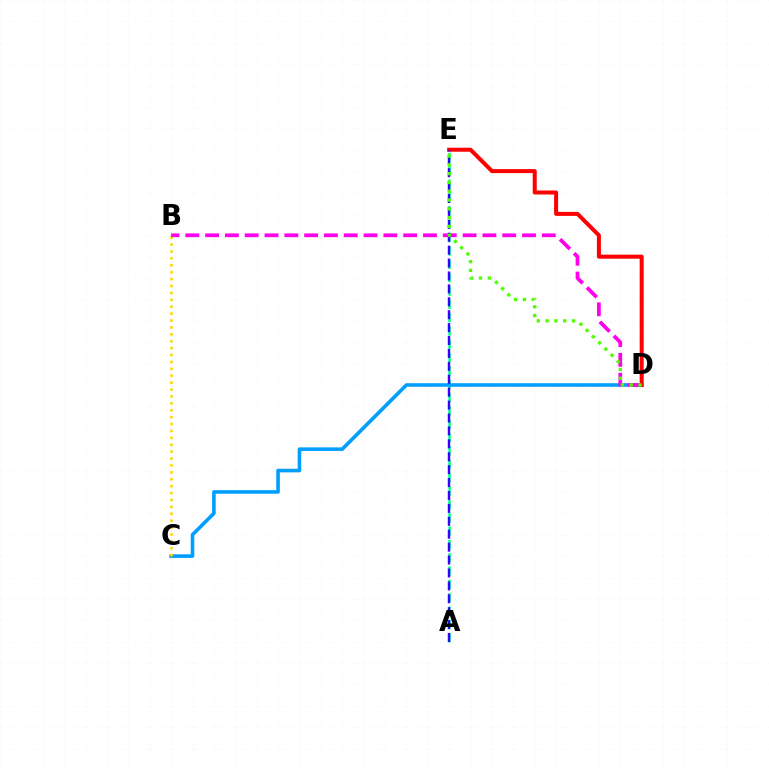{('A', 'E'): [{'color': '#00ff86', 'line_style': 'dashed', 'thickness': 1.81}, {'color': '#3700ff', 'line_style': 'dashed', 'thickness': 1.75}], ('C', 'D'): [{'color': '#009eff', 'line_style': 'solid', 'thickness': 2.58}], ('B', 'C'): [{'color': '#ffd500', 'line_style': 'dotted', 'thickness': 1.88}], ('B', 'D'): [{'color': '#ff00ed', 'line_style': 'dashed', 'thickness': 2.69}], ('D', 'E'): [{'color': '#ff0000', 'line_style': 'solid', 'thickness': 2.89}, {'color': '#4fff00', 'line_style': 'dotted', 'thickness': 2.39}]}